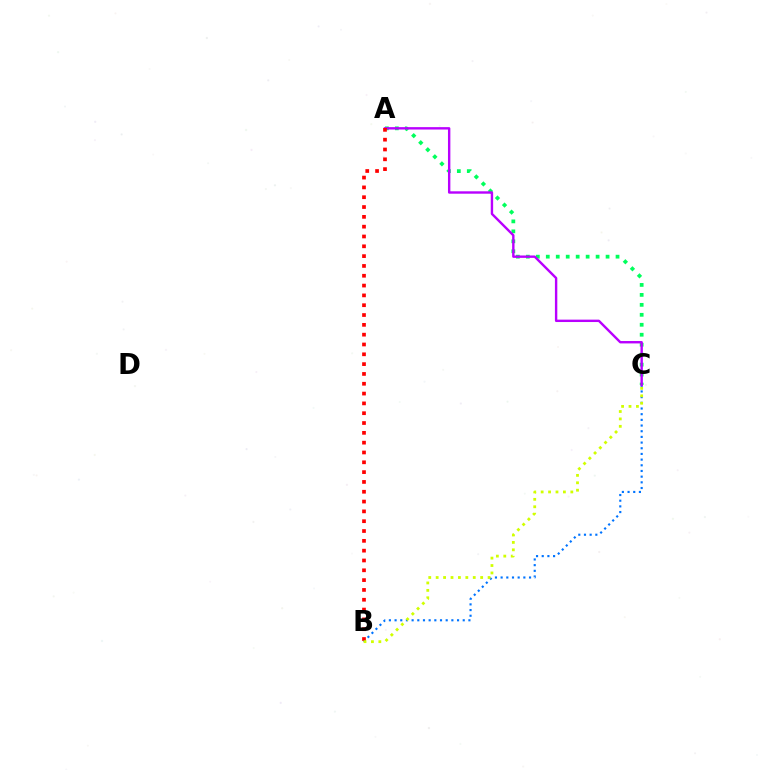{('B', 'C'): [{'color': '#0074ff', 'line_style': 'dotted', 'thickness': 1.54}, {'color': '#d1ff00', 'line_style': 'dotted', 'thickness': 2.02}], ('A', 'C'): [{'color': '#00ff5c', 'line_style': 'dotted', 'thickness': 2.71}, {'color': '#b900ff', 'line_style': 'solid', 'thickness': 1.72}], ('A', 'B'): [{'color': '#ff0000', 'line_style': 'dotted', 'thickness': 2.67}]}